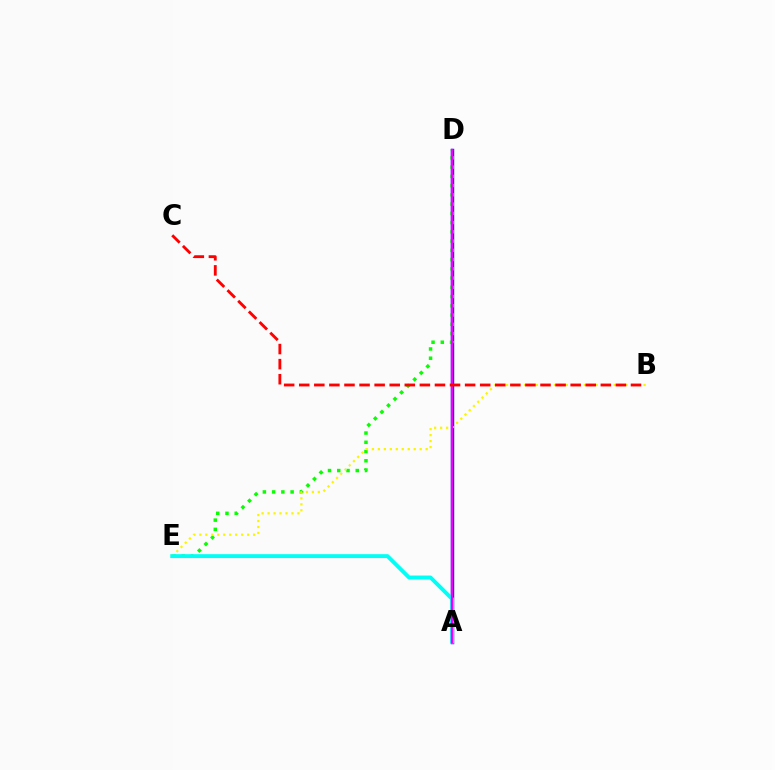{('A', 'D'): [{'color': '#0010ff', 'line_style': 'solid', 'thickness': 2.45}, {'color': '#ee00ff', 'line_style': 'solid', 'thickness': 1.68}], ('D', 'E'): [{'color': '#08ff00', 'line_style': 'dotted', 'thickness': 2.51}], ('B', 'E'): [{'color': '#fcf500', 'line_style': 'dotted', 'thickness': 1.62}], ('A', 'E'): [{'color': '#00fff6', 'line_style': 'solid', 'thickness': 2.8}], ('B', 'C'): [{'color': '#ff0000', 'line_style': 'dashed', 'thickness': 2.05}]}